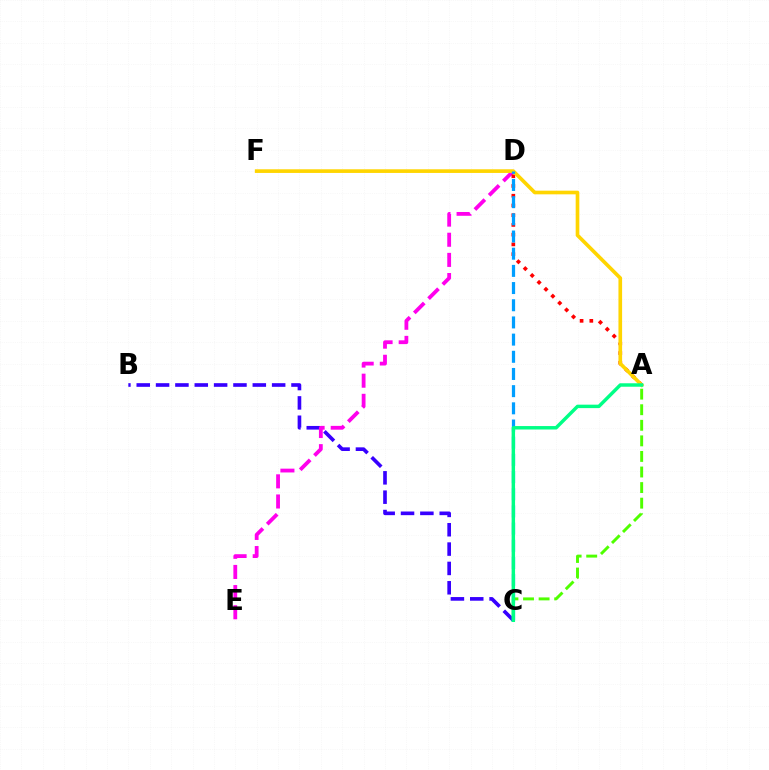{('B', 'C'): [{'color': '#3700ff', 'line_style': 'dashed', 'thickness': 2.63}], ('D', 'E'): [{'color': '#ff00ed', 'line_style': 'dashed', 'thickness': 2.74}], ('A', 'D'): [{'color': '#ff0000', 'line_style': 'dotted', 'thickness': 2.65}], ('A', 'F'): [{'color': '#ffd500', 'line_style': 'solid', 'thickness': 2.63}], ('C', 'D'): [{'color': '#009eff', 'line_style': 'dashed', 'thickness': 2.33}], ('A', 'C'): [{'color': '#4fff00', 'line_style': 'dashed', 'thickness': 2.12}, {'color': '#00ff86', 'line_style': 'solid', 'thickness': 2.48}]}